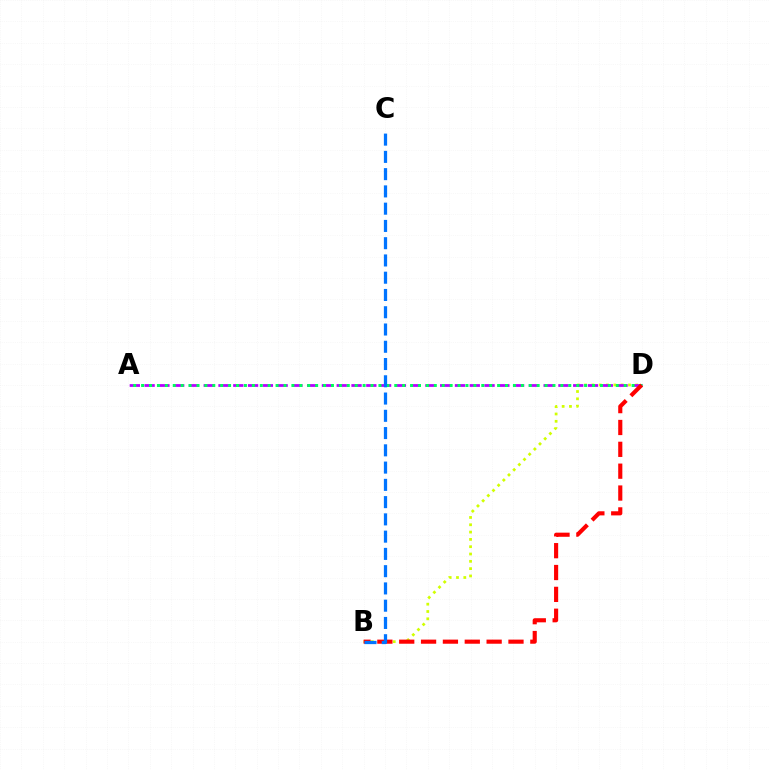{('B', 'D'): [{'color': '#d1ff00', 'line_style': 'dotted', 'thickness': 1.99}, {'color': '#ff0000', 'line_style': 'dashed', 'thickness': 2.97}], ('A', 'D'): [{'color': '#b900ff', 'line_style': 'dashed', 'thickness': 2.01}, {'color': '#00ff5c', 'line_style': 'dotted', 'thickness': 2.15}], ('B', 'C'): [{'color': '#0074ff', 'line_style': 'dashed', 'thickness': 2.35}]}